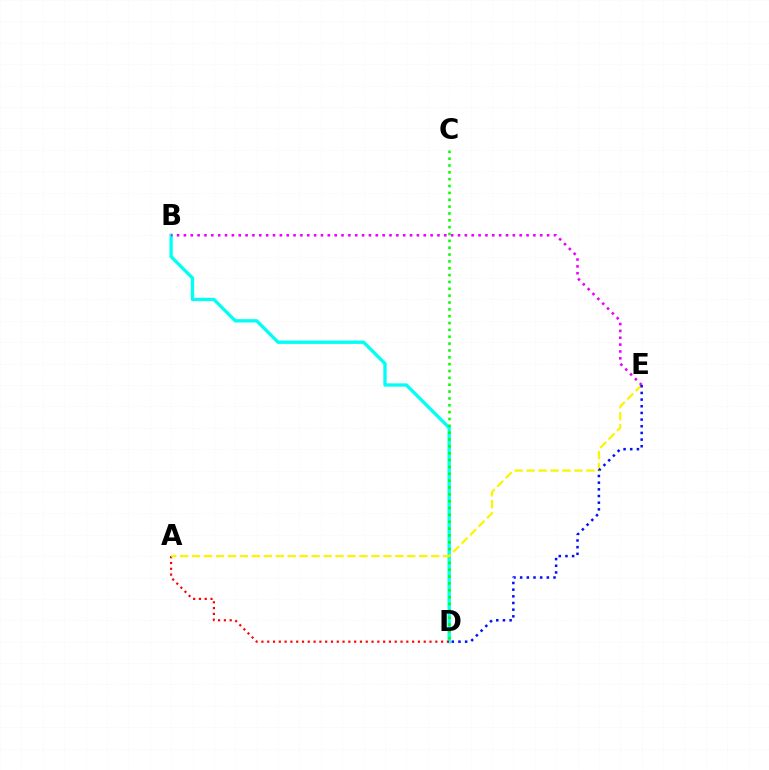{('B', 'D'): [{'color': '#00fff6', 'line_style': 'solid', 'thickness': 2.4}], ('A', 'D'): [{'color': '#ff0000', 'line_style': 'dotted', 'thickness': 1.57}], ('C', 'D'): [{'color': '#08ff00', 'line_style': 'dotted', 'thickness': 1.86}], ('A', 'E'): [{'color': '#fcf500', 'line_style': 'dashed', 'thickness': 1.62}], ('B', 'E'): [{'color': '#ee00ff', 'line_style': 'dotted', 'thickness': 1.86}], ('D', 'E'): [{'color': '#0010ff', 'line_style': 'dotted', 'thickness': 1.81}]}